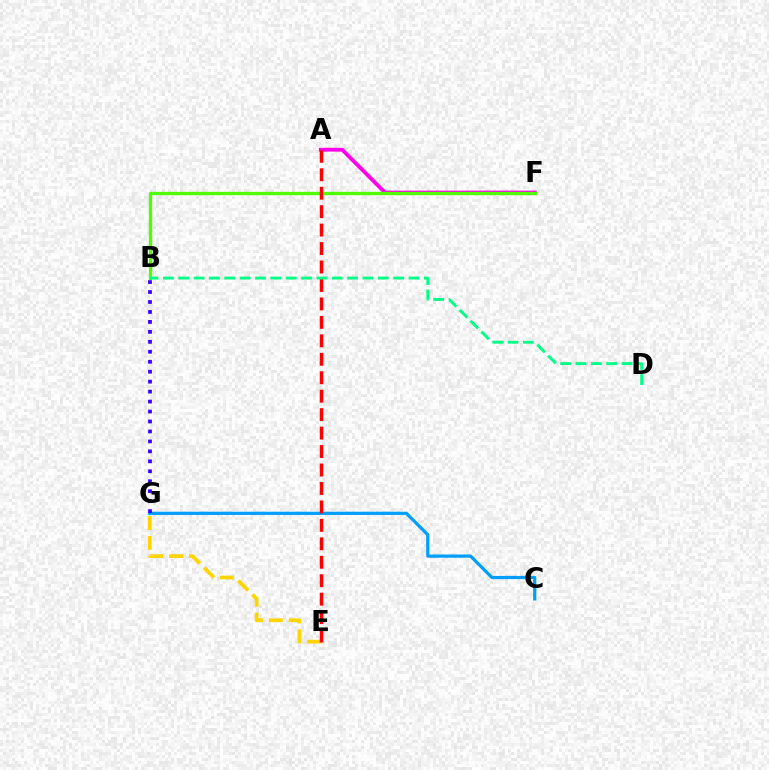{('A', 'F'): [{'color': '#ff00ed', 'line_style': 'solid', 'thickness': 2.73}], ('C', 'G'): [{'color': '#009eff', 'line_style': 'solid', 'thickness': 2.31}], ('B', 'F'): [{'color': '#4fff00', 'line_style': 'solid', 'thickness': 2.38}], ('E', 'G'): [{'color': '#ffd500', 'line_style': 'dashed', 'thickness': 2.69}], ('A', 'E'): [{'color': '#ff0000', 'line_style': 'dashed', 'thickness': 2.51}], ('B', 'D'): [{'color': '#00ff86', 'line_style': 'dashed', 'thickness': 2.09}], ('B', 'G'): [{'color': '#3700ff', 'line_style': 'dotted', 'thickness': 2.71}]}